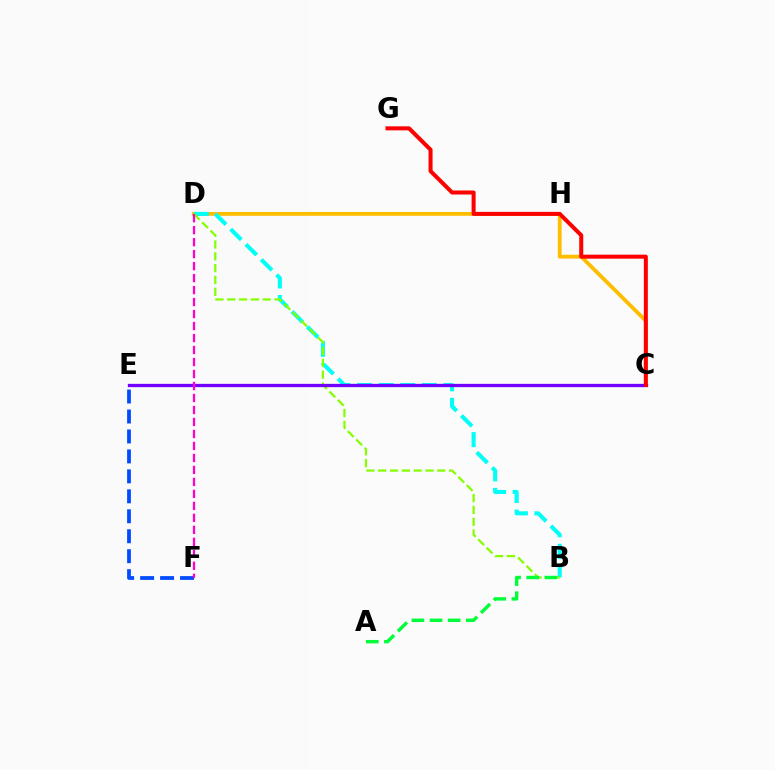{('C', 'D'): [{'color': '#ffbd00', 'line_style': 'solid', 'thickness': 2.74}], ('B', 'D'): [{'color': '#00fff6', 'line_style': 'dashed', 'thickness': 2.93}, {'color': '#84ff00', 'line_style': 'dashed', 'thickness': 1.61}], ('C', 'E'): [{'color': '#7200ff', 'line_style': 'solid', 'thickness': 2.37}], ('A', 'B'): [{'color': '#00ff39', 'line_style': 'dashed', 'thickness': 2.46}], ('E', 'F'): [{'color': '#004bff', 'line_style': 'dashed', 'thickness': 2.71}], ('C', 'G'): [{'color': '#ff0000', 'line_style': 'solid', 'thickness': 2.9}], ('D', 'F'): [{'color': '#ff00cf', 'line_style': 'dashed', 'thickness': 1.63}]}